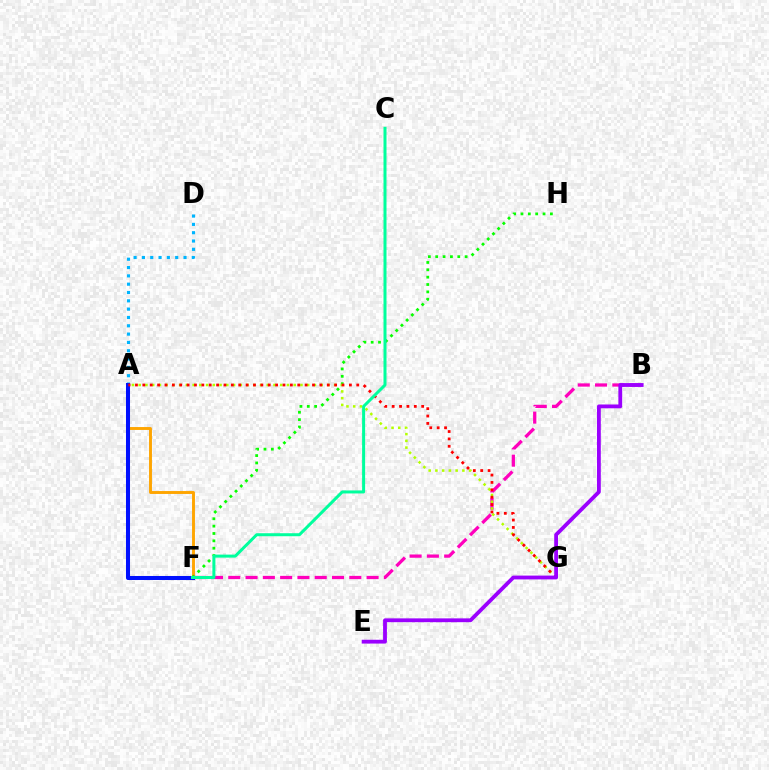{('A', 'F'): [{'color': '#ffa500', 'line_style': 'solid', 'thickness': 2.09}, {'color': '#0010ff', 'line_style': 'solid', 'thickness': 2.9}], ('F', 'H'): [{'color': '#08ff00', 'line_style': 'dotted', 'thickness': 2.0}], ('B', 'F'): [{'color': '#ff00bd', 'line_style': 'dashed', 'thickness': 2.35}], ('A', 'G'): [{'color': '#b3ff00', 'line_style': 'dotted', 'thickness': 1.83}, {'color': '#ff0000', 'line_style': 'dotted', 'thickness': 2.0}], ('A', 'D'): [{'color': '#00b5ff', 'line_style': 'dotted', 'thickness': 2.26}], ('C', 'F'): [{'color': '#00ff9d', 'line_style': 'solid', 'thickness': 2.17}], ('B', 'E'): [{'color': '#9b00ff', 'line_style': 'solid', 'thickness': 2.74}]}